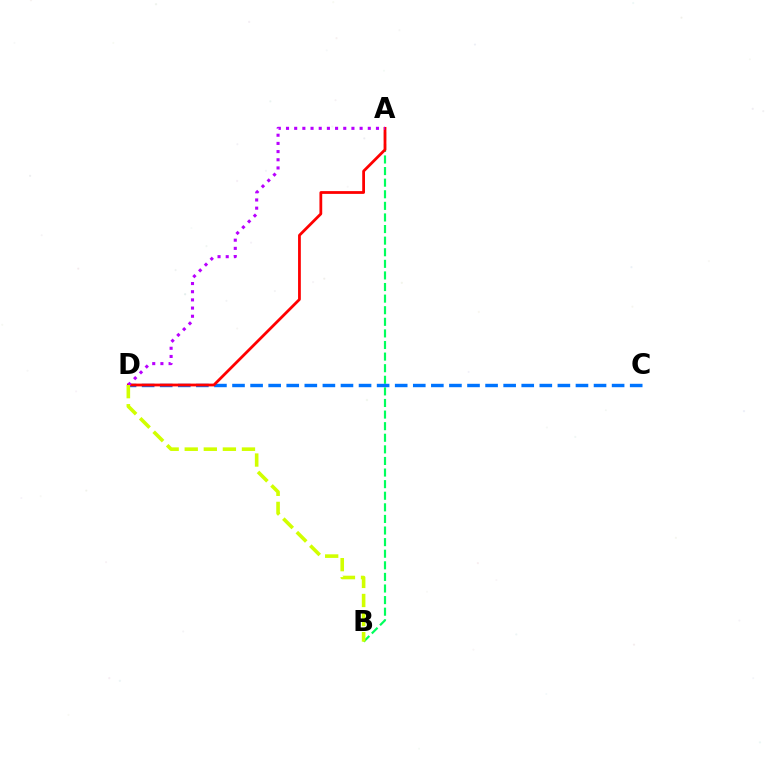{('A', 'B'): [{'color': '#00ff5c', 'line_style': 'dashed', 'thickness': 1.58}], ('C', 'D'): [{'color': '#0074ff', 'line_style': 'dashed', 'thickness': 2.46}], ('A', 'D'): [{'color': '#ff0000', 'line_style': 'solid', 'thickness': 2.0}, {'color': '#b900ff', 'line_style': 'dotted', 'thickness': 2.22}], ('B', 'D'): [{'color': '#d1ff00', 'line_style': 'dashed', 'thickness': 2.59}]}